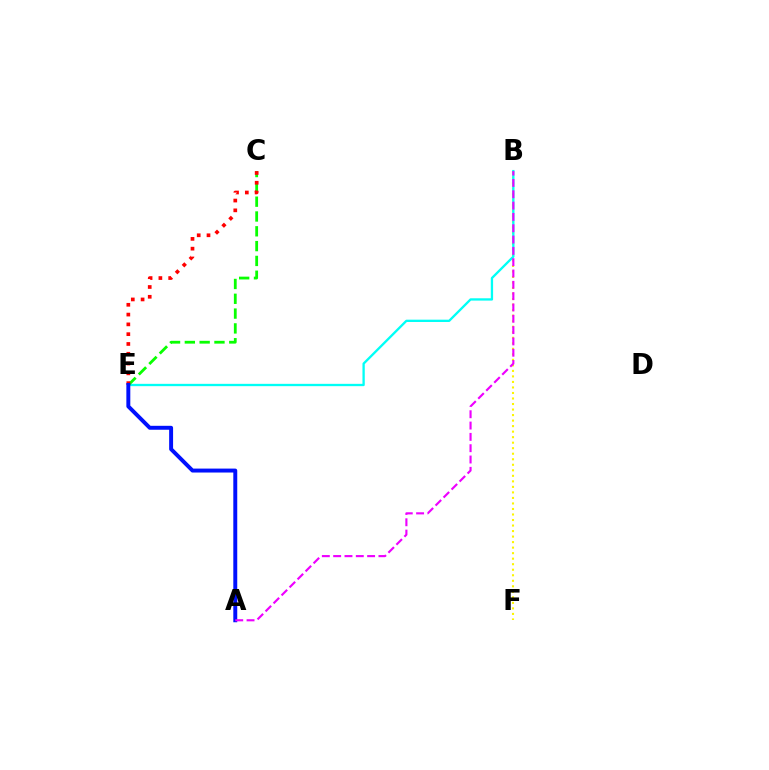{('B', 'F'): [{'color': '#fcf500', 'line_style': 'dotted', 'thickness': 1.5}], ('B', 'E'): [{'color': '#00fff6', 'line_style': 'solid', 'thickness': 1.67}], ('C', 'E'): [{'color': '#08ff00', 'line_style': 'dashed', 'thickness': 2.01}, {'color': '#ff0000', 'line_style': 'dotted', 'thickness': 2.66}], ('A', 'E'): [{'color': '#0010ff', 'line_style': 'solid', 'thickness': 2.84}], ('A', 'B'): [{'color': '#ee00ff', 'line_style': 'dashed', 'thickness': 1.54}]}